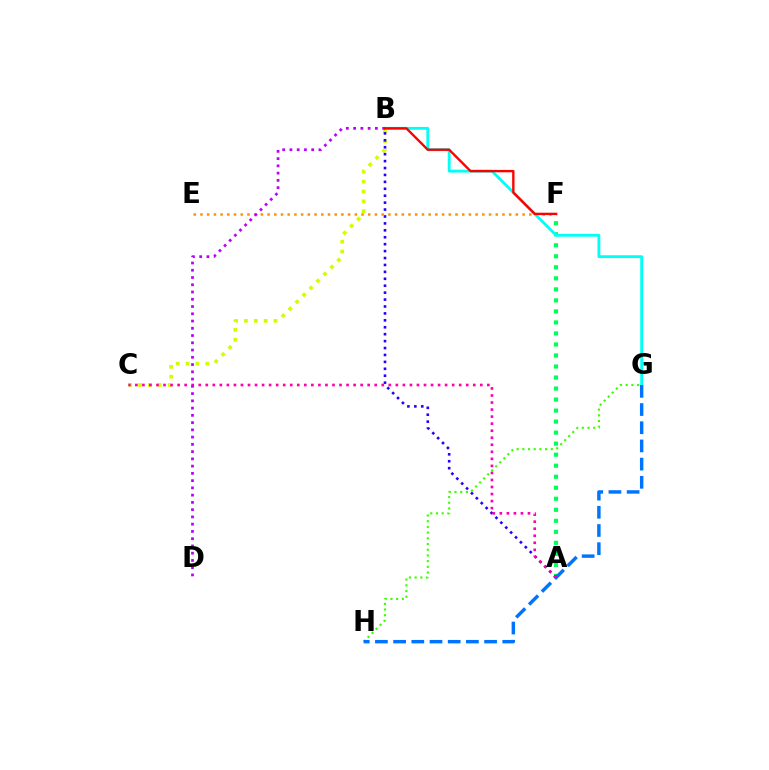{('A', 'F'): [{'color': '#00ff5c', 'line_style': 'dotted', 'thickness': 2.99}], ('G', 'H'): [{'color': '#3dff00', 'line_style': 'dotted', 'thickness': 1.55}, {'color': '#0074ff', 'line_style': 'dashed', 'thickness': 2.47}], ('B', 'C'): [{'color': '#d1ff00', 'line_style': 'dotted', 'thickness': 2.68}], ('B', 'G'): [{'color': '#00fff6', 'line_style': 'solid', 'thickness': 2.05}], ('A', 'B'): [{'color': '#2500ff', 'line_style': 'dotted', 'thickness': 1.88}], ('A', 'C'): [{'color': '#ff00ac', 'line_style': 'dotted', 'thickness': 1.91}], ('E', 'F'): [{'color': '#ff9400', 'line_style': 'dotted', 'thickness': 1.82}], ('B', 'D'): [{'color': '#b900ff', 'line_style': 'dotted', 'thickness': 1.97}], ('B', 'F'): [{'color': '#ff0000', 'line_style': 'solid', 'thickness': 1.7}]}